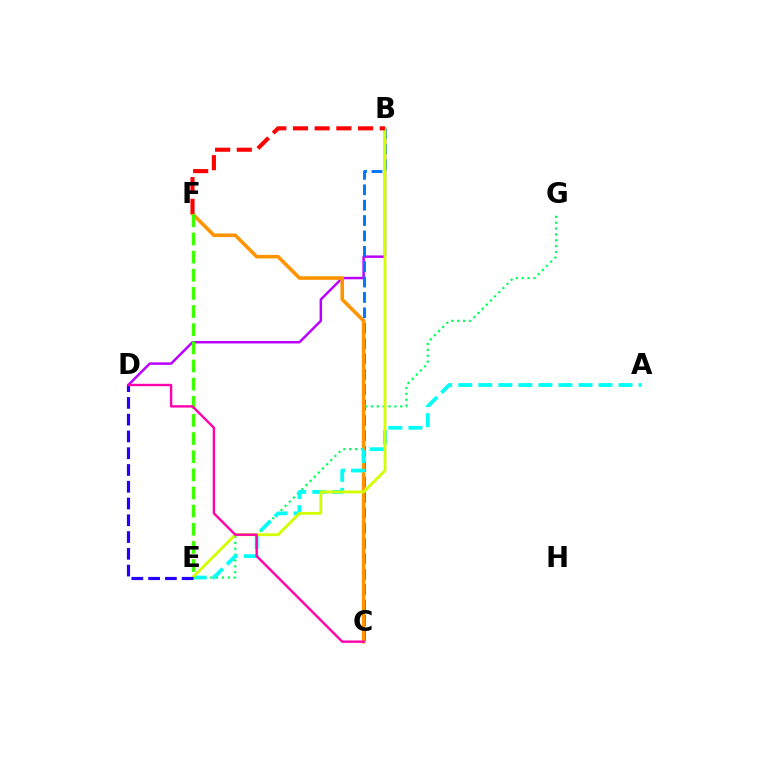{('B', 'D'): [{'color': '#b900ff', 'line_style': 'solid', 'thickness': 1.78}], ('B', 'C'): [{'color': '#0074ff', 'line_style': 'dashed', 'thickness': 2.09}], ('E', 'G'): [{'color': '#00ff5c', 'line_style': 'dotted', 'thickness': 1.59}], ('C', 'F'): [{'color': '#ff9400', 'line_style': 'solid', 'thickness': 2.57}], ('A', 'E'): [{'color': '#00fff6', 'line_style': 'dashed', 'thickness': 2.72}], ('B', 'E'): [{'color': '#d1ff00', 'line_style': 'solid', 'thickness': 2.02}], ('E', 'F'): [{'color': '#3dff00', 'line_style': 'dashed', 'thickness': 2.46}], ('D', 'E'): [{'color': '#2500ff', 'line_style': 'dashed', 'thickness': 2.28}], ('B', 'F'): [{'color': '#ff0000', 'line_style': 'dashed', 'thickness': 2.95}], ('C', 'D'): [{'color': '#ff00ac', 'line_style': 'solid', 'thickness': 1.71}]}